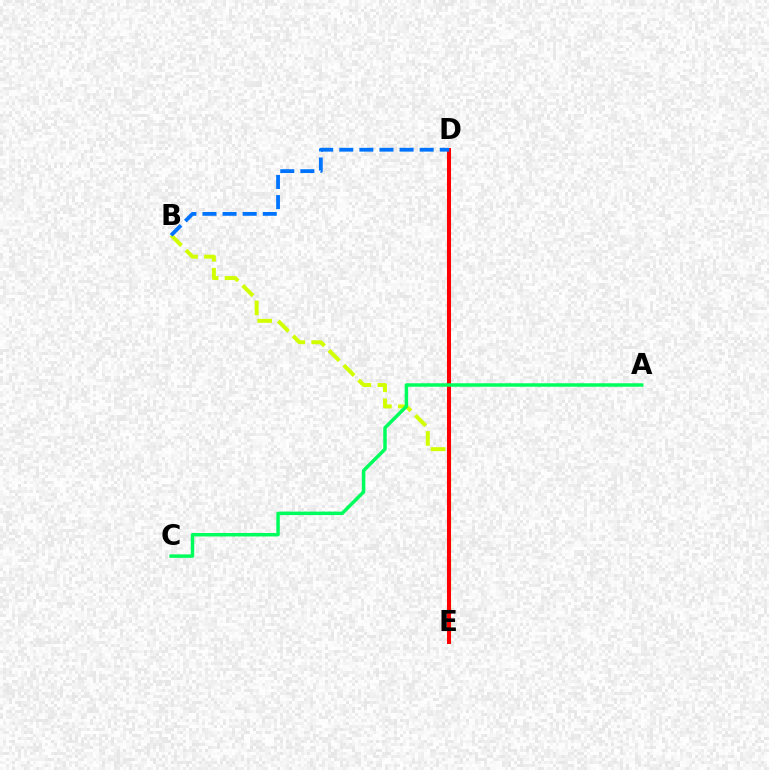{('B', 'E'): [{'color': '#d1ff00', 'line_style': 'dashed', 'thickness': 2.85}], ('D', 'E'): [{'color': '#b900ff', 'line_style': 'solid', 'thickness': 2.03}, {'color': '#ff0000', 'line_style': 'solid', 'thickness': 2.92}], ('B', 'D'): [{'color': '#0074ff', 'line_style': 'dashed', 'thickness': 2.73}], ('A', 'C'): [{'color': '#00ff5c', 'line_style': 'solid', 'thickness': 2.5}]}